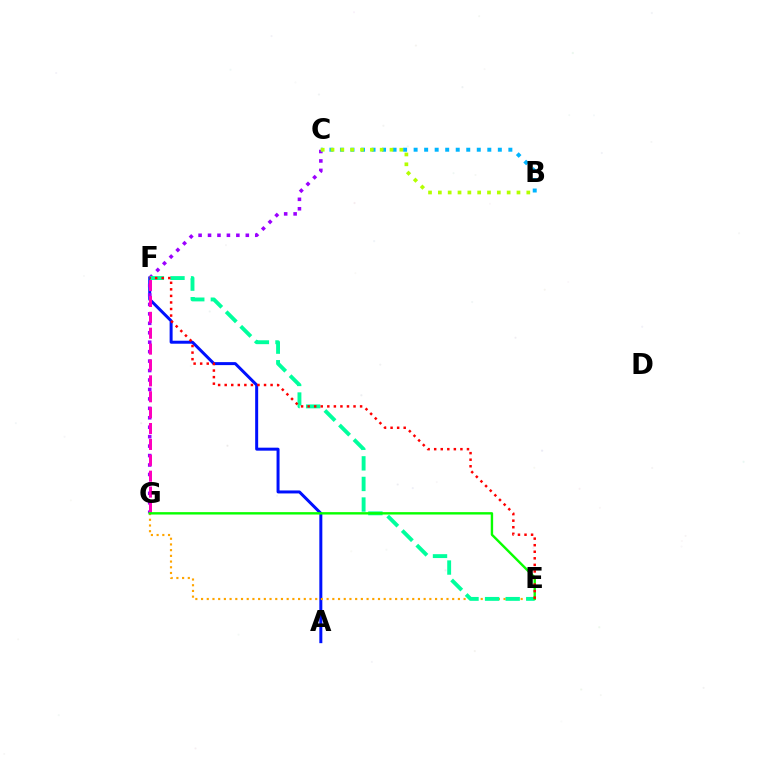{('A', 'F'): [{'color': '#0010ff', 'line_style': 'solid', 'thickness': 2.15}], ('C', 'G'): [{'color': '#9b00ff', 'line_style': 'dotted', 'thickness': 2.57}], ('E', 'G'): [{'color': '#ffa500', 'line_style': 'dotted', 'thickness': 1.55}, {'color': '#08ff00', 'line_style': 'solid', 'thickness': 1.72}], ('E', 'F'): [{'color': '#00ff9d', 'line_style': 'dashed', 'thickness': 2.8}, {'color': '#ff0000', 'line_style': 'dotted', 'thickness': 1.78}], ('F', 'G'): [{'color': '#ff00bd', 'line_style': 'dashed', 'thickness': 2.16}], ('B', 'C'): [{'color': '#00b5ff', 'line_style': 'dotted', 'thickness': 2.86}, {'color': '#b3ff00', 'line_style': 'dotted', 'thickness': 2.67}]}